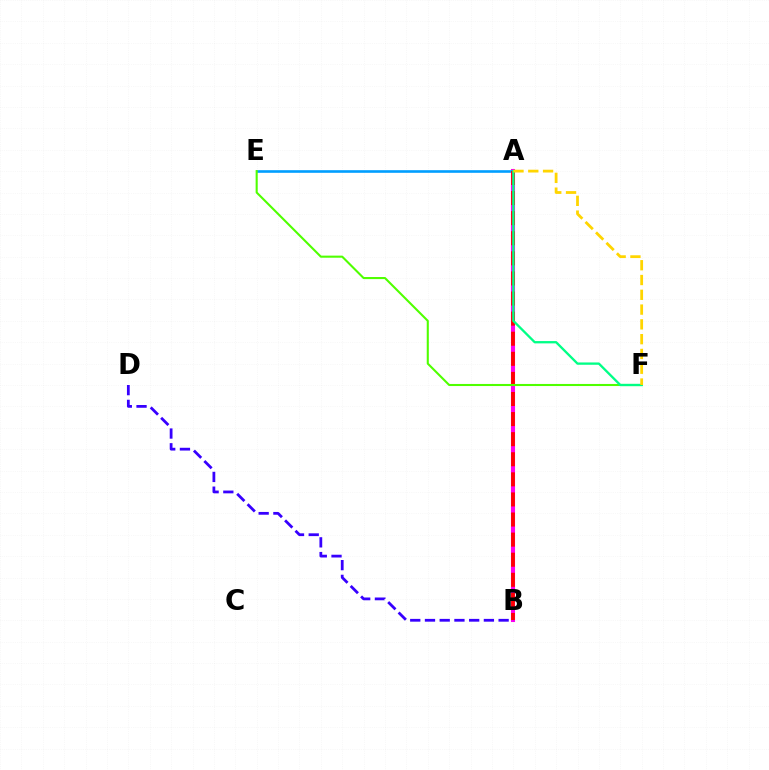{('A', 'B'): [{'color': '#ff00ed', 'line_style': 'solid', 'thickness': 2.94}, {'color': '#ff0000', 'line_style': 'dashed', 'thickness': 2.73}], ('A', 'E'): [{'color': '#009eff', 'line_style': 'solid', 'thickness': 1.89}], ('B', 'D'): [{'color': '#3700ff', 'line_style': 'dashed', 'thickness': 2.0}], ('E', 'F'): [{'color': '#4fff00', 'line_style': 'solid', 'thickness': 1.5}], ('A', 'F'): [{'color': '#00ff86', 'line_style': 'solid', 'thickness': 1.67}, {'color': '#ffd500', 'line_style': 'dashed', 'thickness': 2.01}]}